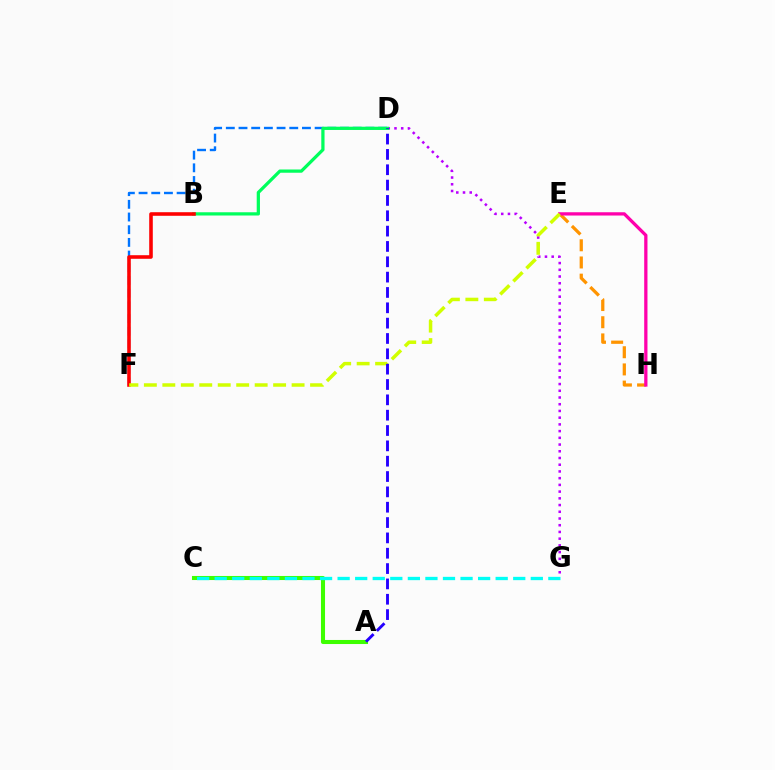{('E', 'H'): [{'color': '#ff9400', 'line_style': 'dashed', 'thickness': 2.33}, {'color': '#ff00ac', 'line_style': 'solid', 'thickness': 2.36}], ('D', 'F'): [{'color': '#0074ff', 'line_style': 'dashed', 'thickness': 1.72}], ('D', 'G'): [{'color': '#b900ff', 'line_style': 'dotted', 'thickness': 1.83}], ('B', 'D'): [{'color': '#00ff5c', 'line_style': 'solid', 'thickness': 2.34}], ('A', 'C'): [{'color': '#3dff00', 'line_style': 'solid', 'thickness': 2.93}], ('C', 'G'): [{'color': '#00fff6', 'line_style': 'dashed', 'thickness': 2.39}], ('B', 'F'): [{'color': '#ff0000', 'line_style': 'solid', 'thickness': 2.57}], ('E', 'F'): [{'color': '#d1ff00', 'line_style': 'dashed', 'thickness': 2.51}], ('A', 'D'): [{'color': '#2500ff', 'line_style': 'dashed', 'thickness': 2.08}]}